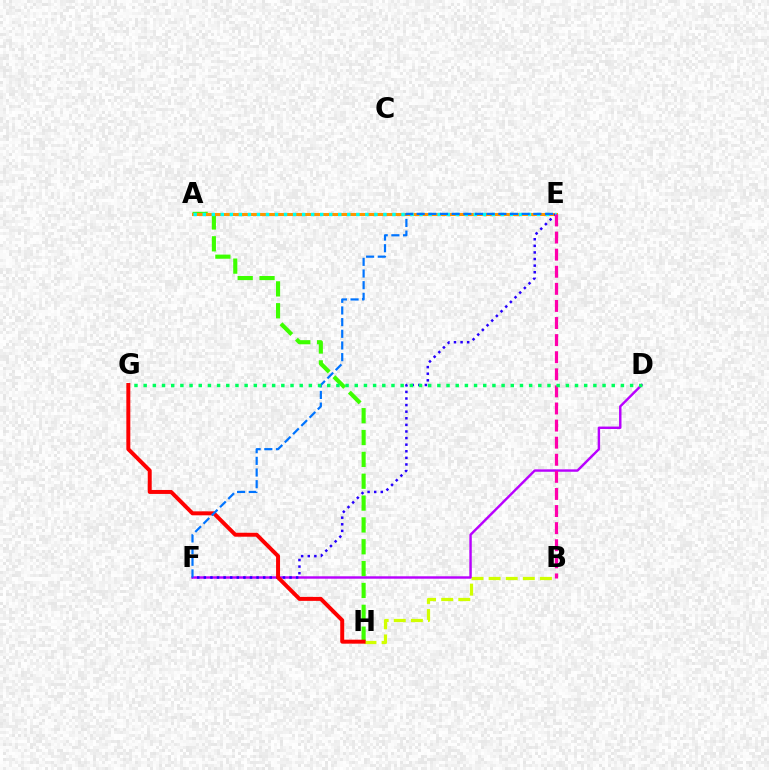{('A', 'H'): [{'color': '#3dff00', 'line_style': 'dashed', 'thickness': 2.97}], ('B', 'H'): [{'color': '#d1ff00', 'line_style': 'dashed', 'thickness': 2.32}], ('D', 'F'): [{'color': '#b900ff', 'line_style': 'solid', 'thickness': 1.75}], ('A', 'E'): [{'color': '#ff9400', 'line_style': 'solid', 'thickness': 2.19}, {'color': '#00fff6', 'line_style': 'dotted', 'thickness': 2.45}], ('E', 'F'): [{'color': '#2500ff', 'line_style': 'dotted', 'thickness': 1.79}, {'color': '#0074ff', 'line_style': 'dashed', 'thickness': 1.59}], ('B', 'E'): [{'color': '#ff00ac', 'line_style': 'dashed', 'thickness': 2.32}], ('G', 'H'): [{'color': '#ff0000', 'line_style': 'solid', 'thickness': 2.86}], ('D', 'G'): [{'color': '#00ff5c', 'line_style': 'dotted', 'thickness': 2.49}]}